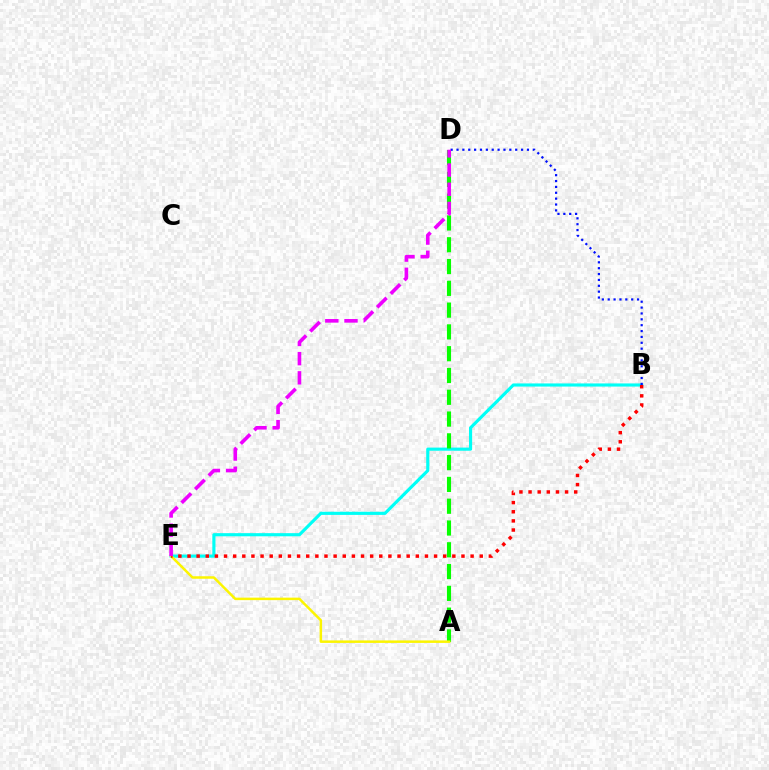{('B', 'E'): [{'color': '#00fff6', 'line_style': 'solid', 'thickness': 2.26}, {'color': '#ff0000', 'line_style': 'dotted', 'thickness': 2.48}], ('A', 'D'): [{'color': '#08ff00', 'line_style': 'dashed', 'thickness': 2.96}], ('A', 'E'): [{'color': '#fcf500', 'line_style': 'solid', 'thickness': 1.8}], ('B', 'D'): [{'color': '#0010ff', 'line_style': 'dotted', 'thickness': 1.59}], ('D', 'E'): [{'color': '#ee00ff', 'line_style': 'dashed', 'thickness': 2.61}]}